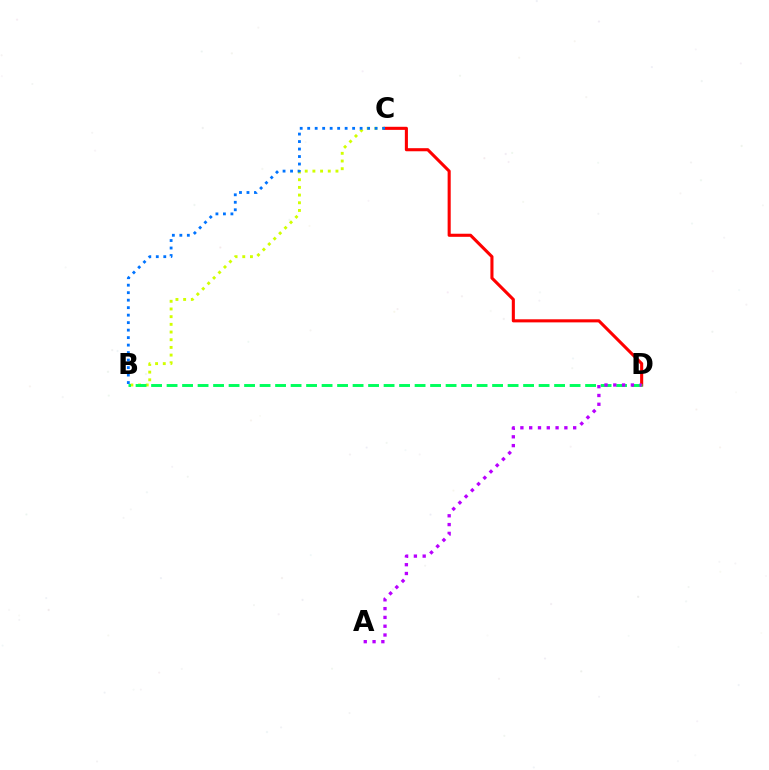{('B', 'C'): [{'color': '#d1ff00', 'line_style': 'dotted', 'thickness': 2.09}, {'color': '#0074ff', 'line_style': 'dotted', 'thickness': 2.04}], ('C', 'D'): [{'color': '#ff0000', 'line_style': 'solid', 'thickness': 2.22}], ('B', 'D'): [{'color': '#00ff5c', 'line_style': 'dashed', 'thickness': 2.11}], ('A', 'D'): [{'color': '#b900ff', 'line_style': 'dotted', 'thickness': 2.39}]}